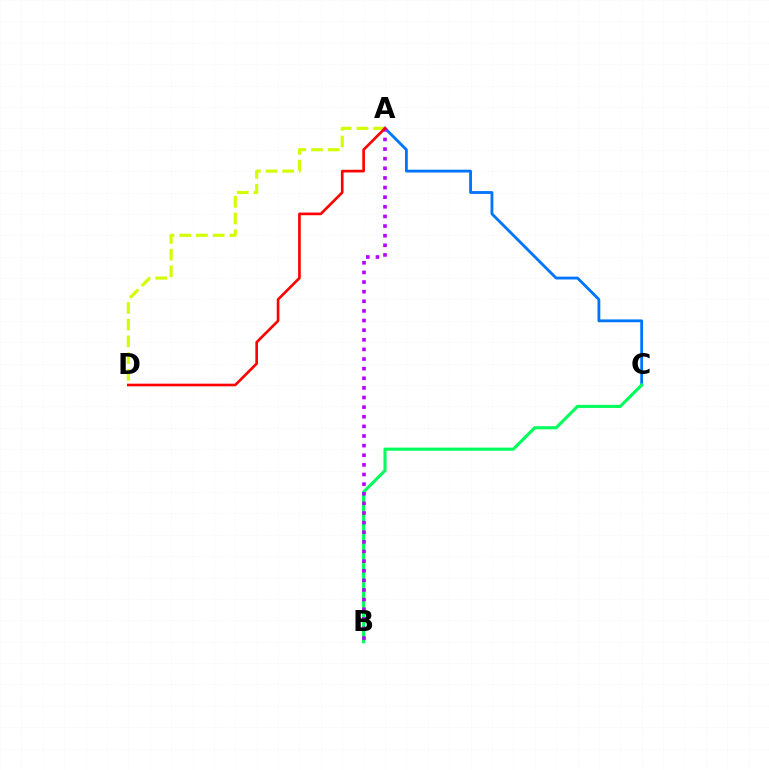{('A', 'D'): [{'color': '#d1ff00', 'line_style': 'dashed', 'thickness': 2.27}, {'color': '#ff0000', 'line_style': 'solid', 'thickness': 1.91}], ('A', 'C'): [{'color': '#0074ff', 'line_style': 'solid', 'thickness': 2.03}], ('B', 'C'): [{'color': '#00ff5c', 'line_style': 'solid', 'thickness': 2.24}], ('A', 'B'): [{'color': '#b900ff', 'line_style': 'dotted', 'thickness': 2.61}]}